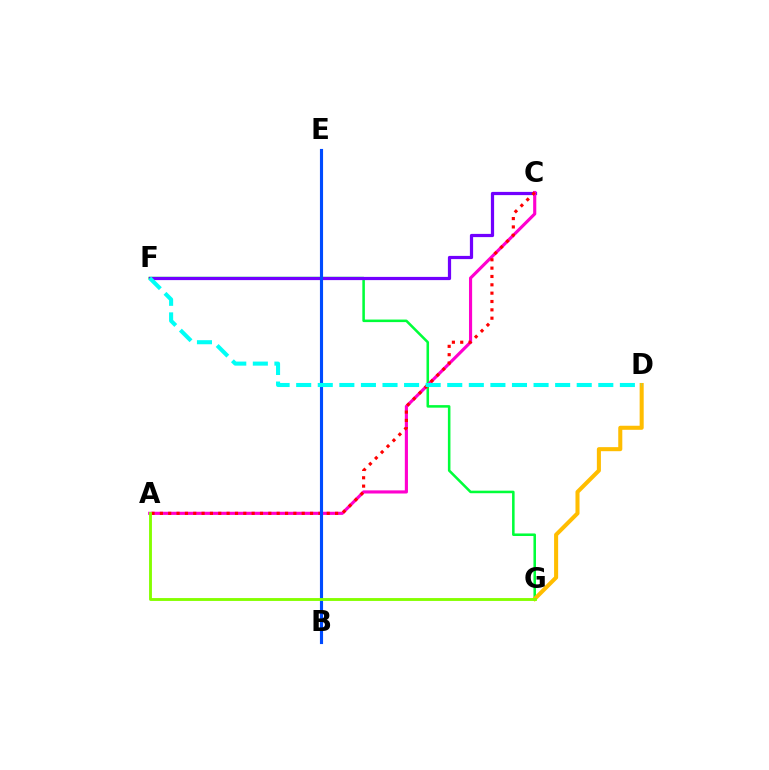{('F', 'G'): [{'color': '#00ff39', 'line_style': 'solid', 'thickness': 1.83}], ('C', 'F'): [{'color': '#7200ff', 'line_style': 'solid', 'thickness': 2.32}], ('A', 'C'): [{'color': '#ff00cf', 'line_style': 'solid', 'thickness': 2.25}, {'color': '#ff0000', 'line_style': 'dotted', 'thickness': 2.27}], ('D', 'G'): [{'color': '#ffbd00', 'line_style': 'solid', 'thickness': 2.92}], ('B', 'E'): [{'color': '#004bff', 'line_style': 'solid', 'thickness': 2.25}], ('A', 'G'): [{'color': '#84ff00', 'line_style': 'solid', 'thickness': 2.07}], ('D', 'F'): [{'color': '#00fff6', 'line_style': 'dashed', 'thickness': 2.93}]}